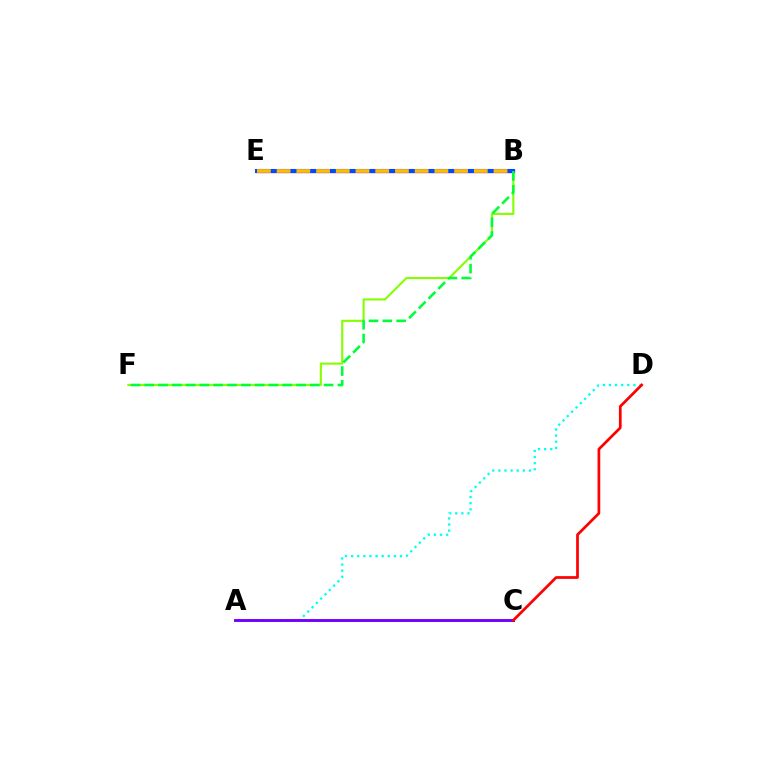{('B', 'F'): [{'color': '#84ff00', 'line_style': 'solid', 'thickness': 1.52}, {'color': '#00ff39', 'line_style': 'dashed', 'thickness': 1.87}], ('B', 'E'): [{'color': '#ff00cf', 'line_style': 'solid', 'thickness': 2.39}, {'color': '#004bff', 'line_style': 'solid', 'thickness': 2.94}, {'color': '#ffbd00', 'line_style': 'dashed', 'thickness': 2.68}], ('A', 'D'): [{'color': '#00fff6', 'line_style': 'dotted', 'thickness': 1.66}], ('A', 'C'): [{'color': '#7200ff', 'line_style': 'solid', 'thickness': 2.08}], ('C', 'D'): [{'color': '#ff0000', 'line_style': 'solid', 'thickness': 1.96}]}